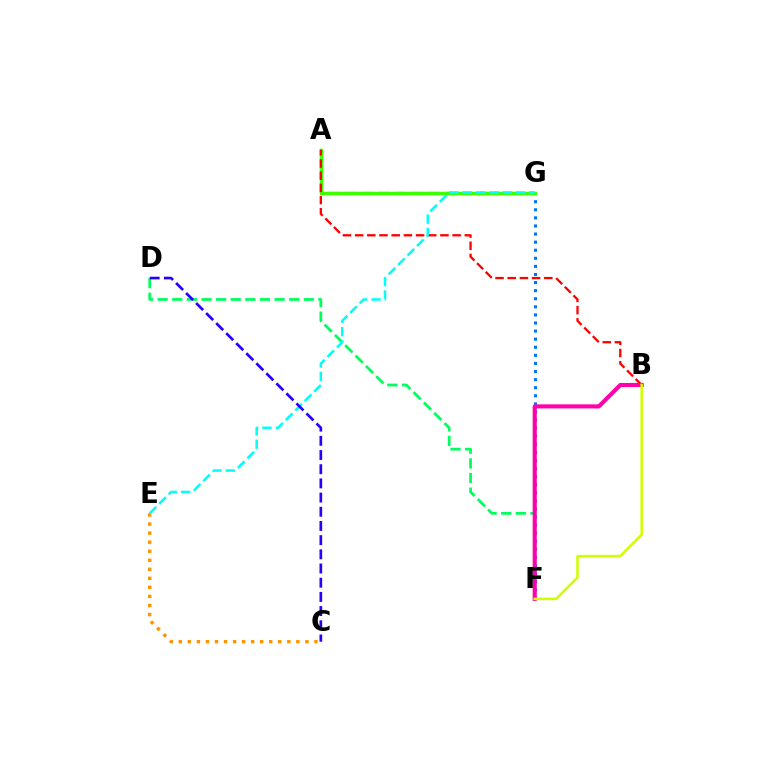{('D', 'F'): [{'color': '#00ff5c', 'line_style': 'dashed', 'thickness': 1.99}], ('A', 'G'): [{'color': '#b900ff', 'line_style': 'dashed', 'thickness': 2.26}, {'color': '#3dff00', 'line_style': 'solid', 'thickness': 2.49}], ('F', 'G'): [{'color': '#0074ff', 'line_style': 'dotted', 'thickness': 2.2}], ('C', 'E'): [{'color': '#ff9400', 'line_style': 'dotted', 'thickness': 2.46}], ('A', 'B'): [{'color': '#ff0000', 'line_style': 'dashed', 'thickness': 1.66}], ('B', 'F'): [{'color': '#ff00ac', 'line_style': 'solid', 'thickness': 2.95}, {'color': '#d1ff00', 'line_style': 'solid', 'thickness': 1.84}], ('E', 'G'): [{'color': '#00fff6', 'line_style': 'dashed', 'thickness': 1.82}], ('C', 'D'): [{'color': '#2500ff', 'line_style': 'dashed', 'thickness': 1.93}]}